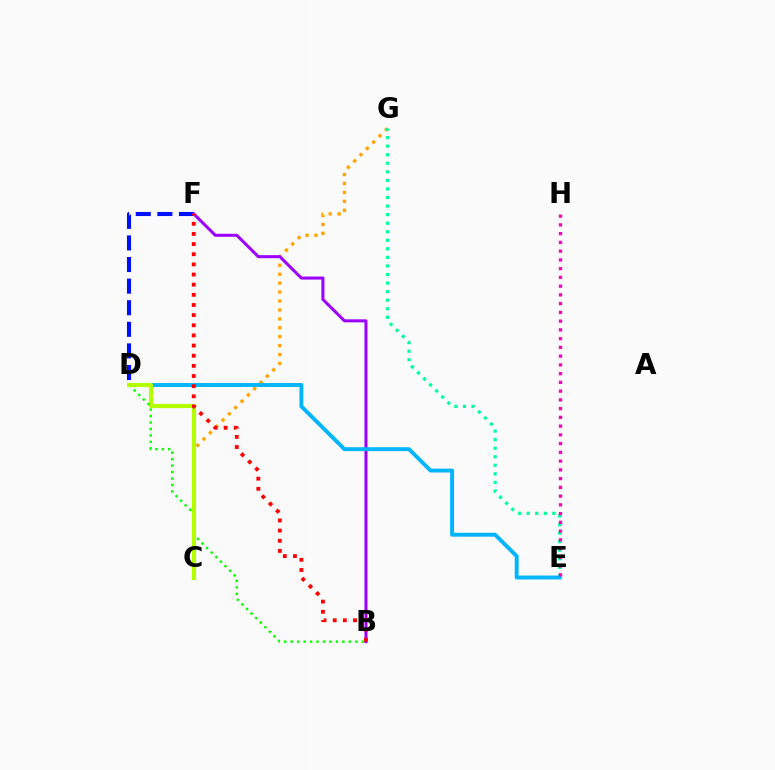{('C', 'G'): [{'color': '#ffa500', 'line_style': 'dotted', 'thickness': 2.42}], ('D', 'F'): [{'color': '#0010ff', 'line_style': 'dashed', 'thickness': 2.93}], ('E', 'G'): [{'color': '#00ff9d', 'line_style': 'dotted', 'thickness': 2.32}], ('B', 'F'): [{'color': '#9b00ff', 'line_style': 'solid', 'thickness': 2.18}, {'color': '#ff0000', 'line_style': 'dotted', 'thickness': 2.76}], ('D', 'E'): [{'color': '#00b5ff', 'line_style': 'solid', 'thickness': 2.81}], ('B', 'D'): [{'color': '#08ff00', 'line_style': 'dotted', 'thickness': 1.76}], ('E', 'H'): [{'color': '#ff00bd', 'line_style': 'dotted', 'thickness': 2.38}], ('C', 'D'): [{'color': '#b3ff00', 'line_style': 'solid', 'thickness': 3.0}]}